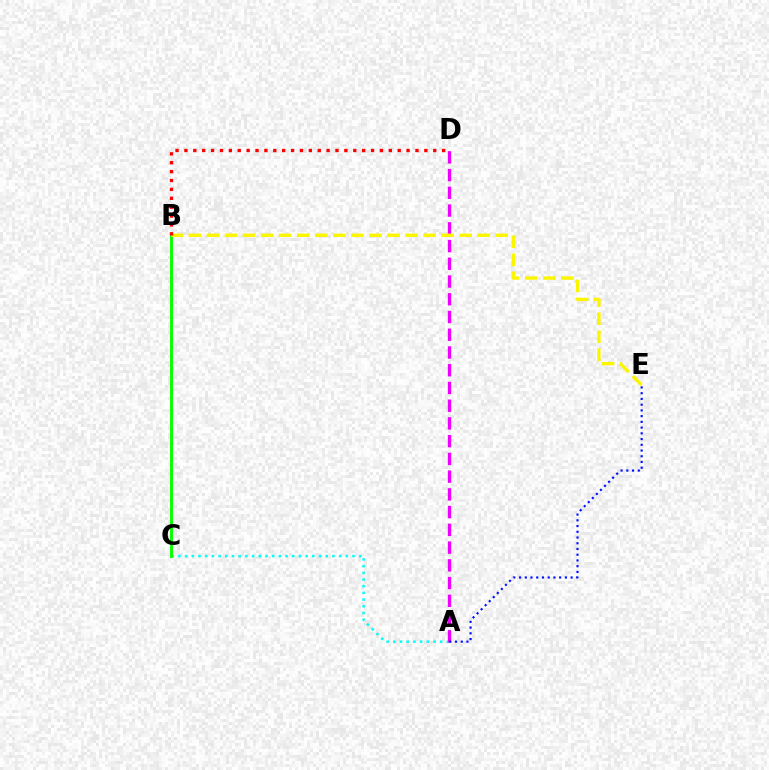{('A', 'C'): [{'color': '#00fff6', 'line_style': 'dotted', 'thickness': 1.82}], ('A', 'D'): [{'color': '#ee00ff', 'line_style': 'dashed', 'thickness': 2.41}], ('A', 'E'): [{'color': '#0010ff', 'line_style': 'dotted', 'thickness': 1.56}], ('B', 'C'): [{'color': '#08ff00', 'line_style': 'solid', 'thickness': 2.1}], ('B', 'E'): [{'color': '#fcf500', 'line_style': 'dashed', 'thickness': 2.45}], ('B', 'D'): [{'color': '#ff0000', 'line_style': 'dotted', 'thickness': 2.41}]}